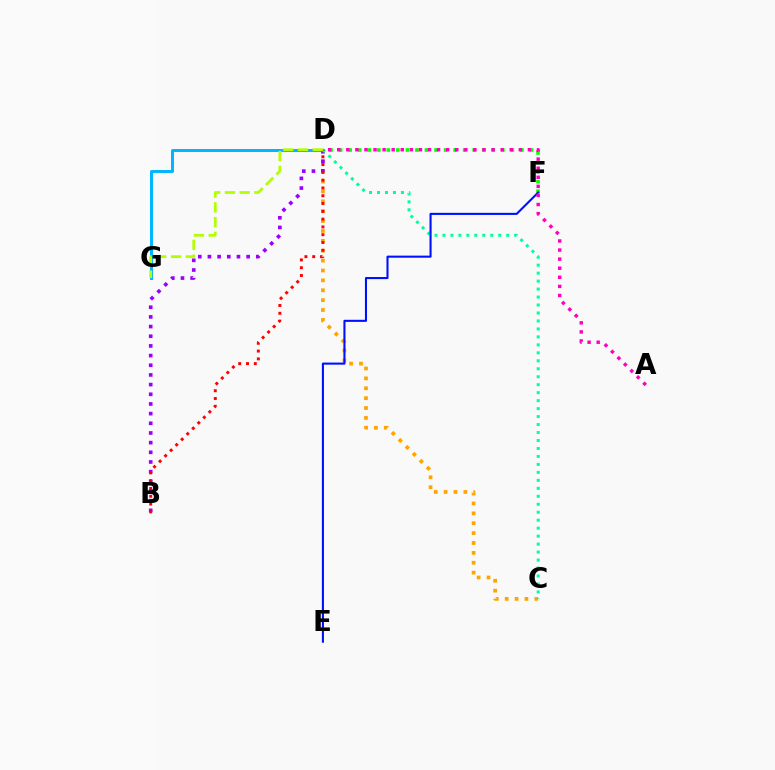{('D', 'G'): [{'color': '#00b5ff', 'line_style': 'solid', 'thickness': 2.13}, {'color': '#b3ff00', 'line_style': 'dashed', 'thickness': 2.0}], ('C', 'D'): [{'color': '#ffa500', 'line_style': 'dotted', 'thickness': 2.69}, {'color': '#00ff9d', 'line_style': 'dotted', 'thickness': 2.17}], ('D', 'F'): [{'color': '#08ff00', 'line_style': 'dotted', 'thickness': 2.59}], ('B', 'D'): [{'color': '#9b00ff', 'line_style': 'dotted', 'thickness': 2.63}, {'color': '#ff0000', 'line_style': 'dotted', 'thickness': 2.12}], ('E', 'F'): [{'color': '#0010ff', 'line_style': 'solid', 'thickness': 1.5}], ('A', 'D'): [{'color': '#ff00bd', 'line_style': 'dotted', 'thickness': 2.47}]}